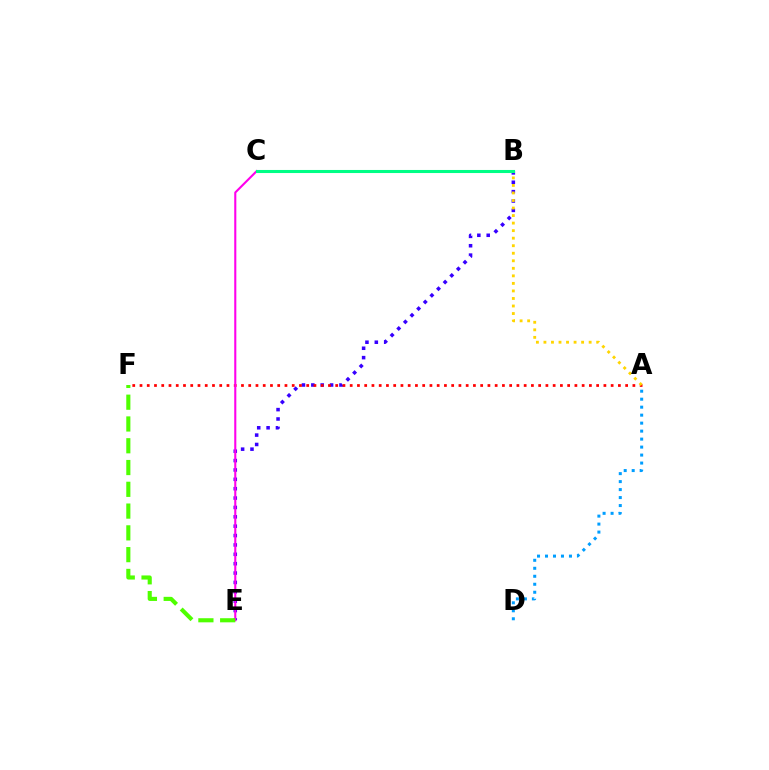{('B', 'E'): [{'color': '#3700ff', 'line_style': 'dotted', 'thickness': 2.55}], ('A', 'F'): [{'color': '#ff0000', 'line_style': 'dotted', 'thickness': 1.97}], ('C', 'E'): [{'color': '#ff00ed', 'line_style': 'solid', 'thickness': 1.51}], ('E', 'F'): [{'color': '#4fff00', 'line_style': 'dashed', 'thickness': 2.96}], ('A', 'D'): [{'color': '#009eff', 'line_style': 'dotted', 'thickness': 2.17}], ('A', 'B'): [{'color': '#ffd500', 'line_style': 'dotted', 'thickness': 2.05}], ('B', 'C'): [{'color': '#00ff86', 'line_style': 'solid', 'thickness': 2.21}]}